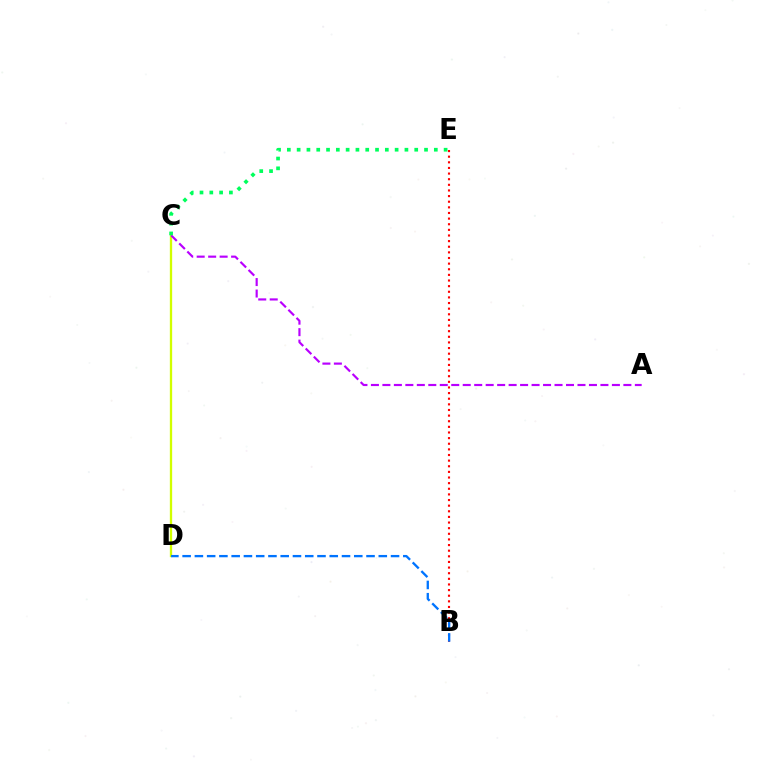{('C', 'D'): [{'color': '#d1ff00', 'line_style': 'solid', 'thickness': 1.66}], ('A', 'C'): [{'color': '#b900ff', 'line_style': 'dashed', 'thickness': 1.56}], ('C', 'E'): [{'color': '#00ff5c', 'line_style': 'dotted', 'thickness': 2.66}], ('B', 'E'): [{'color': '#ff0000', 'line_style': 'dotted', 'thickness': 1.53}], ('B', 'D'): [{'color': '#0074ff', 'line_style': 'dashed', 'thickness': 1.67}]}